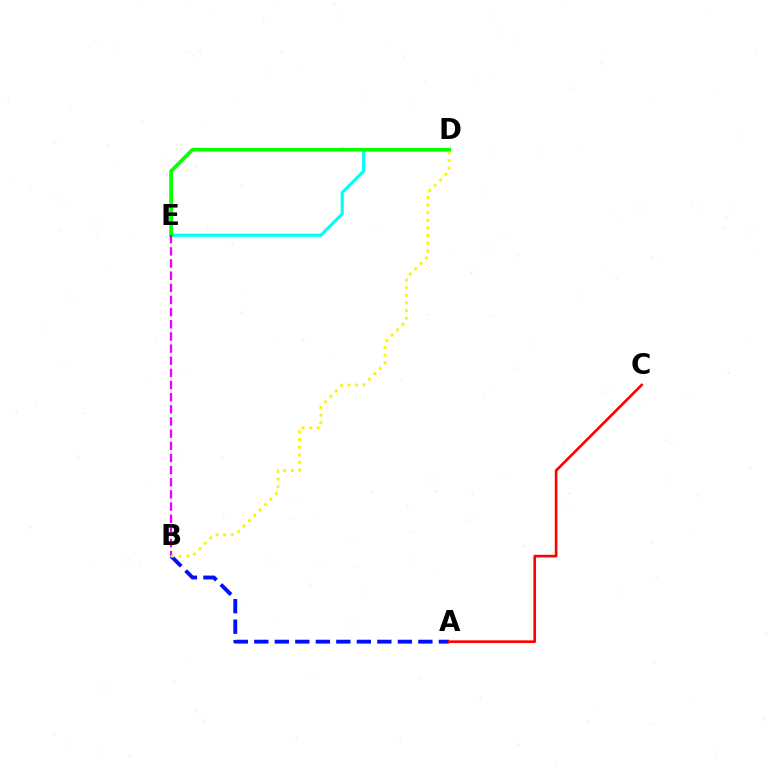{('A', 'B'): [{'color': '#0010ff', 'line_style': 'dashed', 'thickness': 2.79}], ('D', 'E'): [{'color': '#00fff6', 'line_style': 'solid', 'thickness': 2.26}, {'color': '#08ff00', 'line_style': 'solid', 'thickness': 2.68}], ('B', 'E'): [{'color': '#ee00ff', 'line_style': 'dashed', 'thickness': 1.65}], ('B', 'D'): [{'color': '#fcf500', 'line_style': 'dotted', 'thickness': 2.07}], ('A', 'C'): [{'color': '#ff0000', 'line_style': 'solid', 'thickness': 1.9}]}